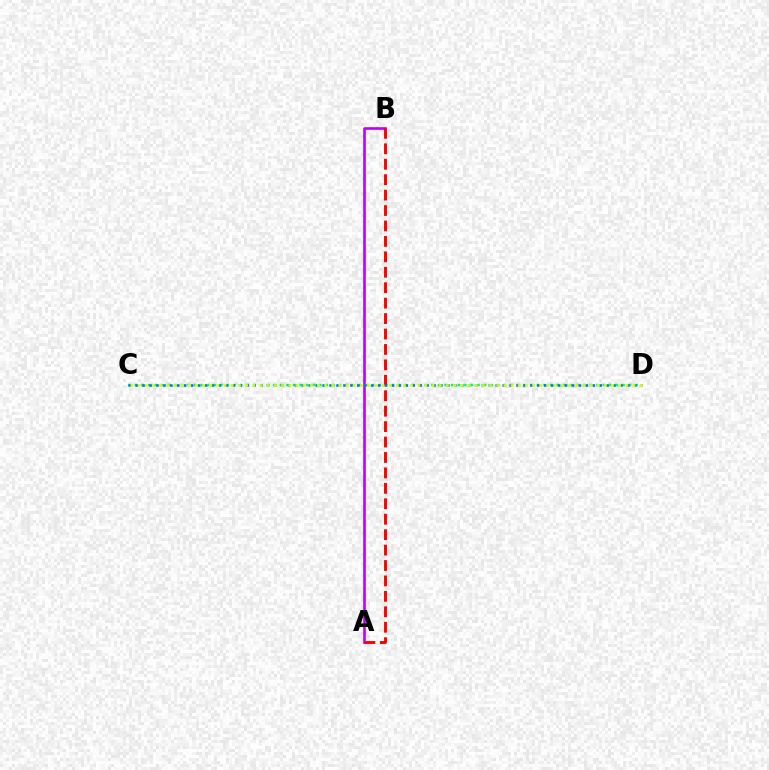{('A', 'B'): [{'color': '#b900ff', 'line_style': 'solid', 'thickness': 1.88}, {'color': '#ff0000', 'line_style': 'dashed', 'thickness': 2.1}], ('C', 'D'): [{'color': '#00ff5c', 'line_style': 'dotted', 'thickness': 1.79}, {'color': '#0074ff', 'line_style': 'dotted', 'thickness': 1.88}, {'color': '#d1ff00', 'line_style': 'dotted', 'thickness': 1.95}]}